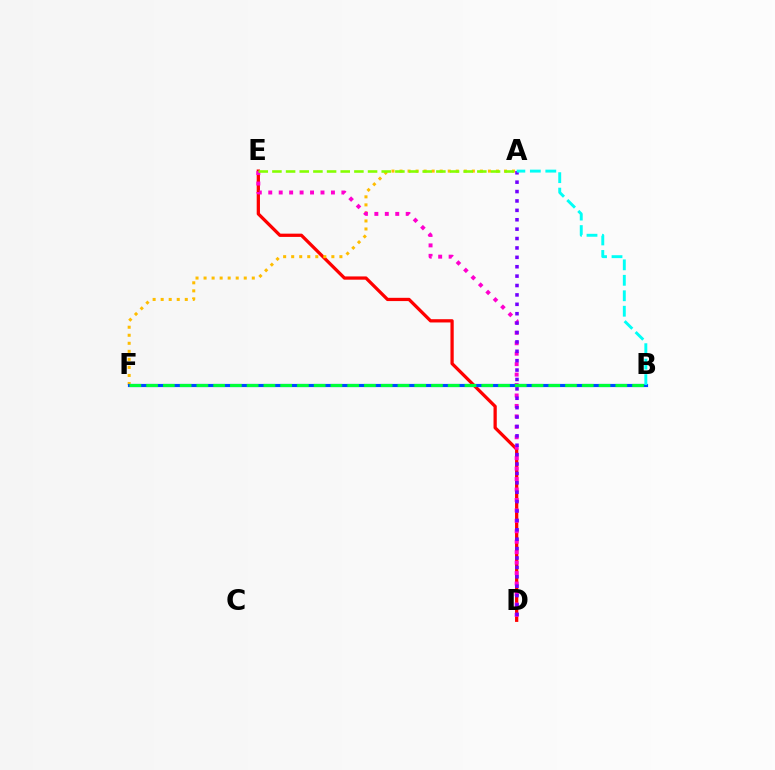{('D', 'E'): [{'color': '#ff0000', 'line_style': 'solid', 'thickness': 2.35}, {'color': '#ff00cf', 'line_style': 'dotted', 'thickness': 2.84}], ('A', 'F'): [{'color': '#ffbd00', 'line_style': 'dotted', 'thickness': 2.18}], ('A', 'D'): [{'color': '#7200ff', 'line_style': 'dotted', 'thickness': 2.55}], ('A', 'E'): [{'color': '#84ff00', 'line_style': 'dashed', 'thickness': 1.86}], ('B', 'F'): [{'color': '#004bff', 'line_style': 'solid', 'thickness': 2.27}, {'color': '#00ff39', 'line_style': 'dashed', 'thickness': 2.28}], ('A', 'B'): [{'color': '#00fff6', 'line_style': 'dashed', 'thickness': 2.1}]}